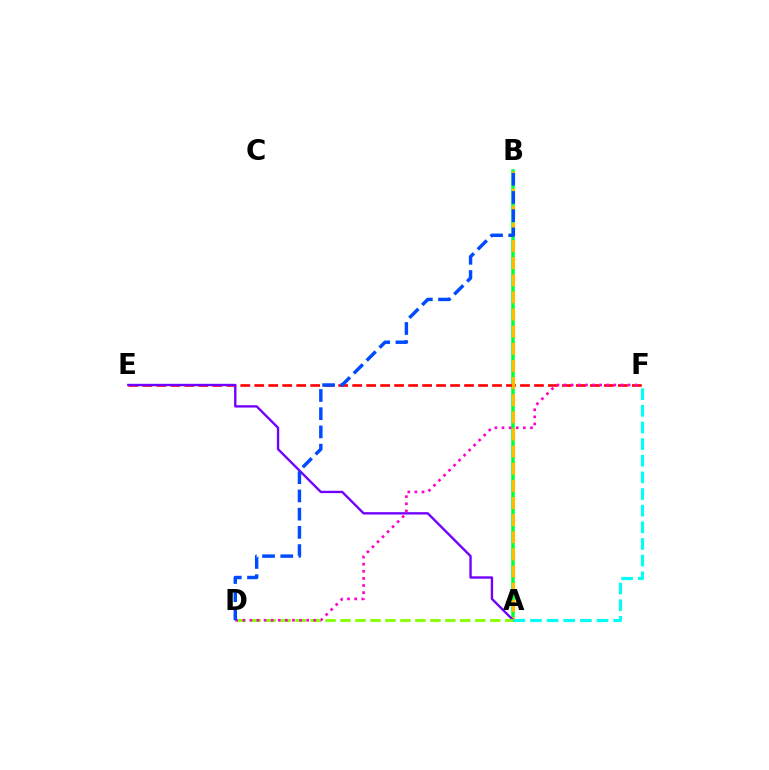{('A', 'B'): [{'color': '#00ff39', 'line_style': 'solid', 'thickness': 2.52}, {'color': '#ffbd00', 'line_style': 'dashed', 'thickness': 2.33}], ('E', 'F'): [{'color': '#ff0000', 'line_style': 'dashed', 'thickness': 1.9}], ('A', 'E'): [{'color': '#7200ff', 'line_style': 'solid', 'thickness': 1.7}], ('A', 'F'): [{'color': '#00fff6', 'line_style': 'dashed', 'thickness': 2.26}], ('A', 'D'): [{'color': '#84ff00', 'line_style': 'dashed', 'thickness': 2.03}], ('D', 'F'): [{'color': '#ff00cf', 'line_style': 'dotted', 'thickness': 1.93}], ('B', 'D'): [{'color': '#004bff', 'line_style': 'dashed', 'thickness': 2.47}]}